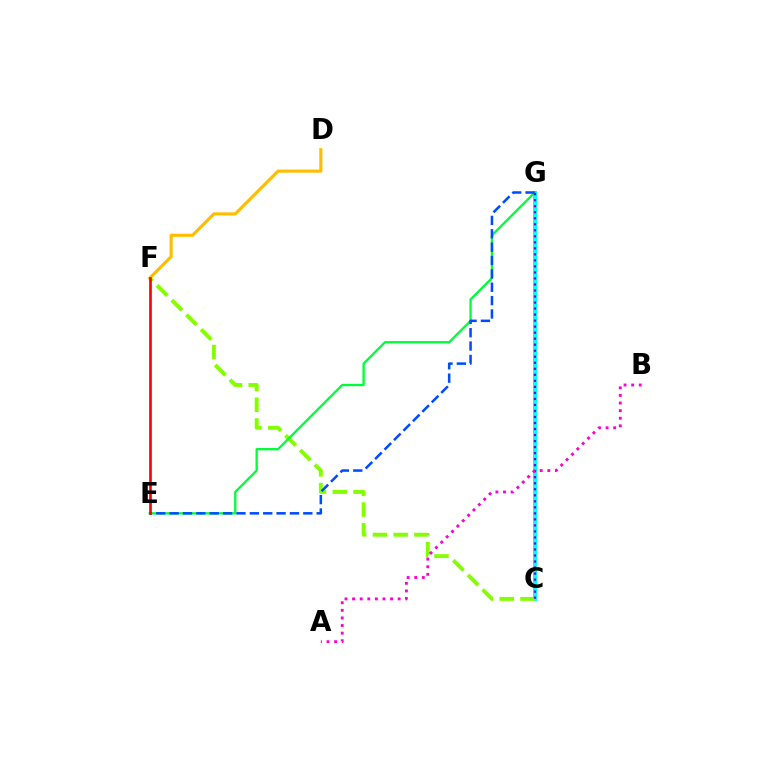{('C', 'G'): [{'color': '#00fff6', 'line_style': 'solid', 'thickness': 2.87}, {'color': '#7200ff', 'line_style': 'dotted', 'thickness': 1.64}], ('C', 'F'): [{'color': '#84ff00', 'line_style': 'dashed', 'thickness': 2.82}], ('E', 'G'): [{'color': '#00ff39', 'line_style': 'solid', 'thickness': 1.67}, {'color': '#004bff', 'line_style': 'dashed', 'thickness': 1.82}], ('D', 'F'): [{'color': '#ffbd00', 'line_style': 'solid', 'thickness': 2.25}], ('A', 'B'): [{'color': '#ff00cf', 'line_style': 'dotted', 'thickness': 2.06}], ('E', 'F'): [{'color': '#ff0000', 'line_style': 'solid', 'thickness': 1.91}]}